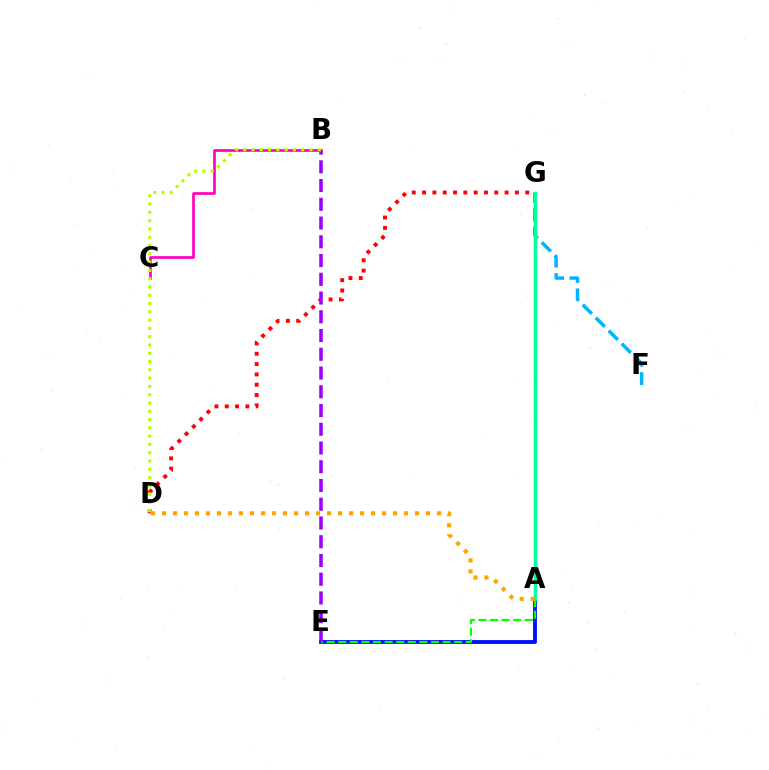{('D', 'G'): [{'color': '#ff0000', 'line_style': 'dotted', 'thickness': 2.8}], ('A', 'E'): [{'color': '#0010ff', 'line_style': 'solid', 'thickness': 2.78}, {'color': '#08ff00', 'line_style': 'dashed', 'thickness': 1.57}], ('F', 'G'): [{'color': '#00b5ff', 'line_style': 'dashed', 'thickness': 2.5}], ('B', 'E'): [{'color': '#9b00ff', 'line_style': 'dashed', 'thickness': 2.55}], ('A', 'G'): [{'color': '#00ff9d', 'line_style': 'solid', 'thickness': 2.51}], ('B', 'C'): [{'color': '#ff00bd', 'line_style': 'solid', 'thickness': 1.93}], ('B', 'D'): [{'color': '#b3ff00', 'line_style': 'dotted', 'thickness': 2.25}], ('A', 'D'): [{'color': '#ffa500', 'line_style': 'dotted', 'thickness': 2.99}]}